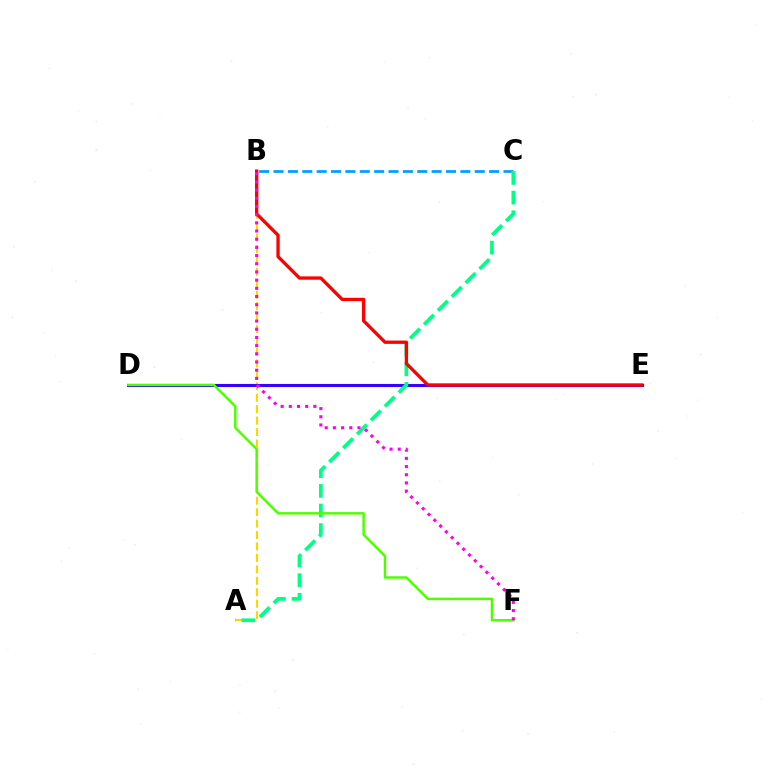{('B', 'C'): [{'color': '#009eff', 'line_style': 'dashed', 'thickness': 1.95}], ('A', 'B'): [{'color': '#ffd500', 'line_style': 'dashed', 'thickness': 1.55}], ('D', 'E'): [{'color': '#3700ff', 'line_style': 'solid', 'thickness': 2.24}], ('A', 'C'): [{'color': '#00ff86', 'line_style': 'dashed', 'thickness': 2.67}], ('B', 'E'): [{'color': '#ff0000', 'line_style': 'solid', 'thickness': 2.39}], ('D', 'F'): [{'color': '#4fff00', 'line_style': 'solid', 'thickness': 1.77}], ('B', 'F'): [{'color': '#ff00ed', 'line_style': 'dotted', 'thickness': 2.22}]}